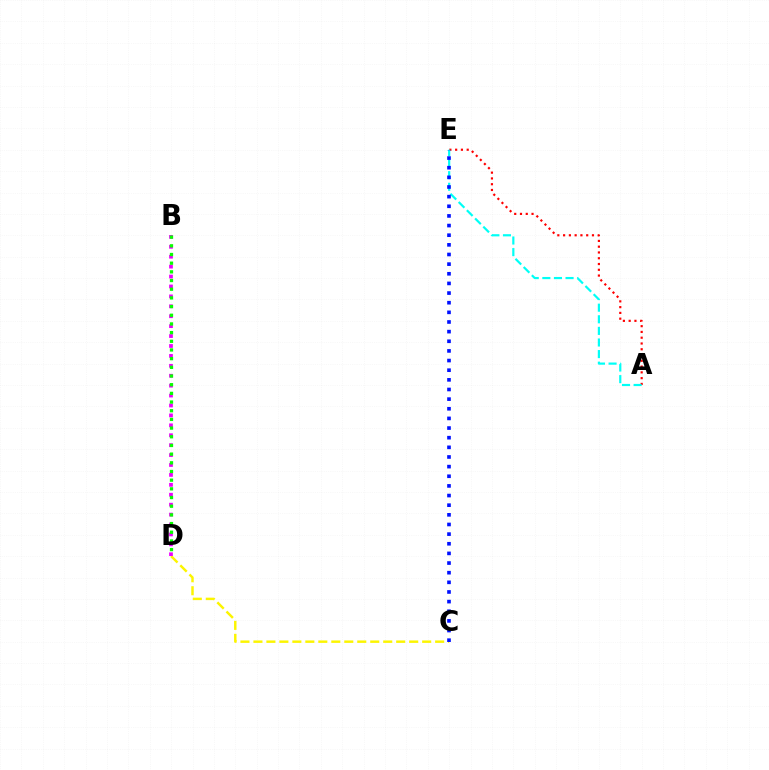{('C', 'D'): [{'color': '#fcf500', 'line_style': 'dashed', 'thickness': 1.76}], ('A', 'E'): [{'color': '#ff0000', 'line_style': 'dotted', 'thickness': 1.57}, {'color': '#00fff6', 'line_style': 'dashed', 'thickness': 1.58}], ('C', 'E'): [{'color': '#0010ff', 'line_style': 'dotted', 'thickness': 2.62}], ('B', 'D'): [{'color': '#ee00ff', 'line_style': 'dotted', 'thickness': 2.69}, {'color': '#08ff00', 'line_style': 'dotted', 'thickness': 2.36}]}